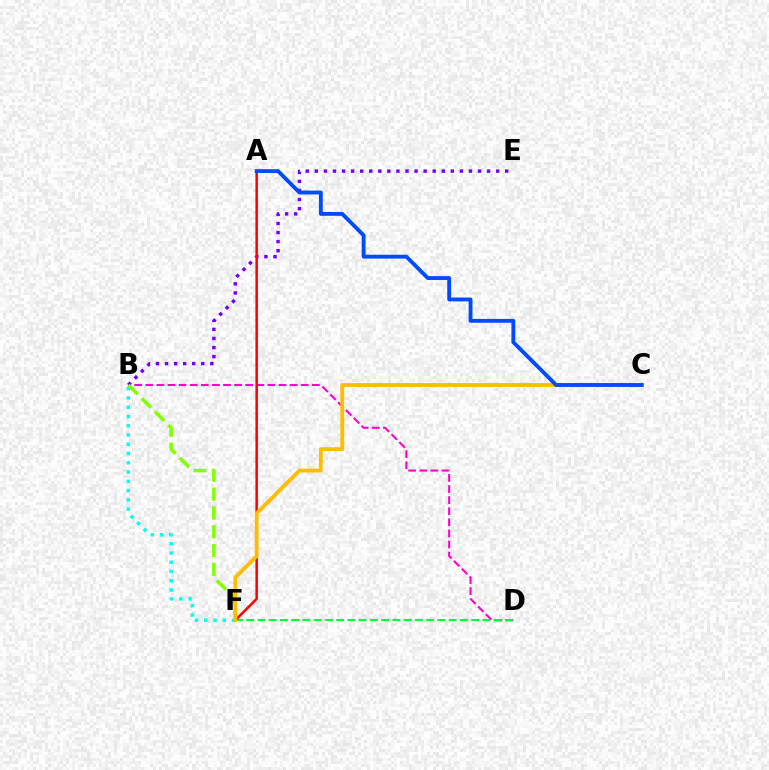{('B', 'F'): [{'color': '#00fff6', 'line_style': 'dotted', 'thickness': 2.52}, {'color': '#84ff00', 'line_style': 'dashed', 'thickness': 2.56}], ('B', 'D'): [{'color': '#ff00cf', 'line_style': 'dashed', 'thickness': 1.51}], ('D', 'F'): [{'color': '#00ff39', 'line_style': 'dashed', 'thickness': 1.53}], ('B', 'E'): [{'color': '#7200ff', 'line_style': 'dotted', 'thickness': 2.46}], ('A', 'F'): [{'color': '#ff0000', 'line_style': 'solid', 'thickness': 1.81}], ('C', 'F'): [{'color': '#ffbd00', 'line_style': 'solid', 'thickness': 2.76}], ('A', 'C'): [{'color': '#004bff', 'line_style': 'solid', 'thickness': 2.77}]}